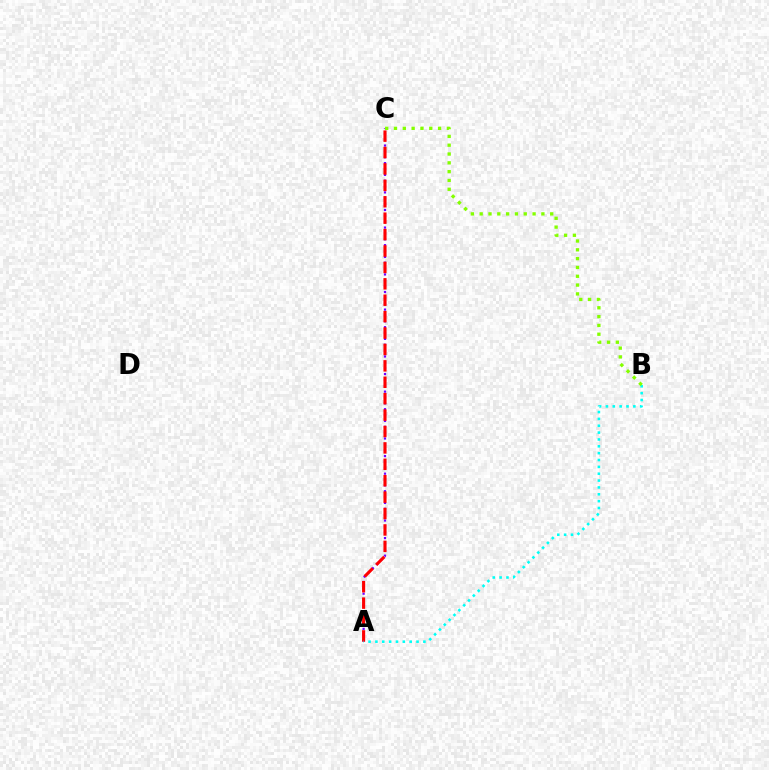{('A', 'C'): [{'color': '#7200ff', 'line_style': 'dotted', 'thickness': 1.59}, {'color': '#ff0000', 'line_style': 'dashed', 'thickness': 2.23}], ('A', 'B'): [{'color': '#00fff6', 'line_style': 'dotted', 'thickness': 1.86}], ('B', 'C'): [{'color': '#84ff00', 'line_style': 'dotted', 'thickness': 2.4}]}